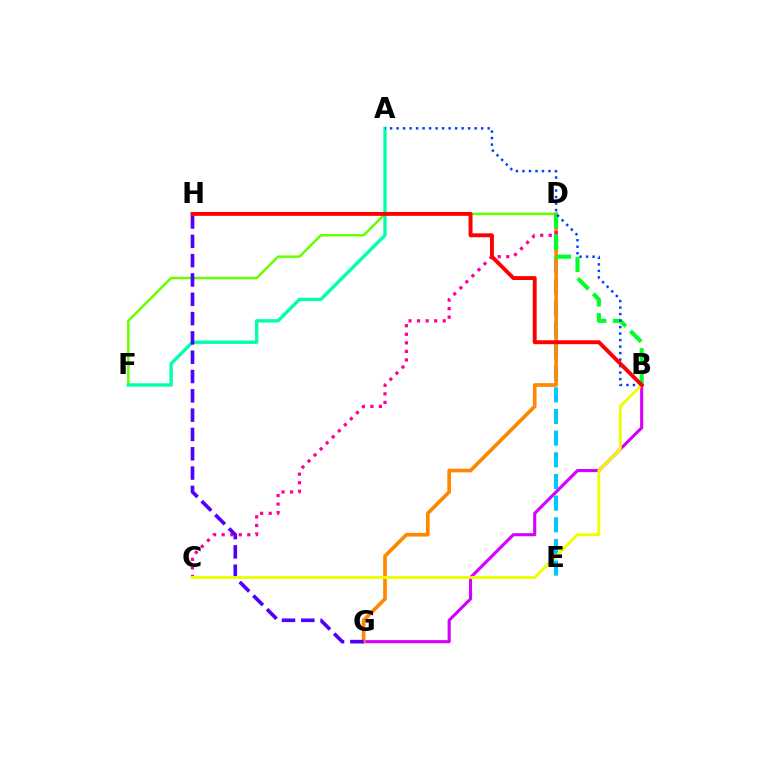{('B', 'G'): [{'color': '#d600ff', 'line_style': 'solid', 'thickness': 2.24}], ('D', 'E'): [{'color': '#00c7ff', 'line_style': 'dashed', 'thickness': 2.94}], ('D', 'G'): [{'color': '#ff8800', 'line_style': 'solid', 'thickness': 2.63}], ('D', 'F'): [{'color': '#66ff00', 'line_style': 'solid', 'thickness': 1.8}], ('A', 'F'): [{'color': '#00ffaf', 'line_style': 'solid', 'thickness': 2.43}], ('C', 'D'): [{'color': '#ff00a0', 'line_style': 'dotted', 'thickness': 2.32}], ('G', 'H'): [{'color': '#4f00ff', 'line_style': 'dashed', 'thickness': 2.62}], ('B', 'D'): [{'color': '#00ff27', 'line_style': 'dashed', 'thickness': 2.95}], ('A', 'B'): [{'color': '#003fff', 'line_style': 'dotted', 'thickness': 1.77}], ('B', 'C'): [{'color': '#eeff00', 'line_style': 'solid', 'thickness': 2.08}], ('B', 'H'): [{'color': '#ff0000', 'line_style': 'solid', 'thickness': 2.82}]}